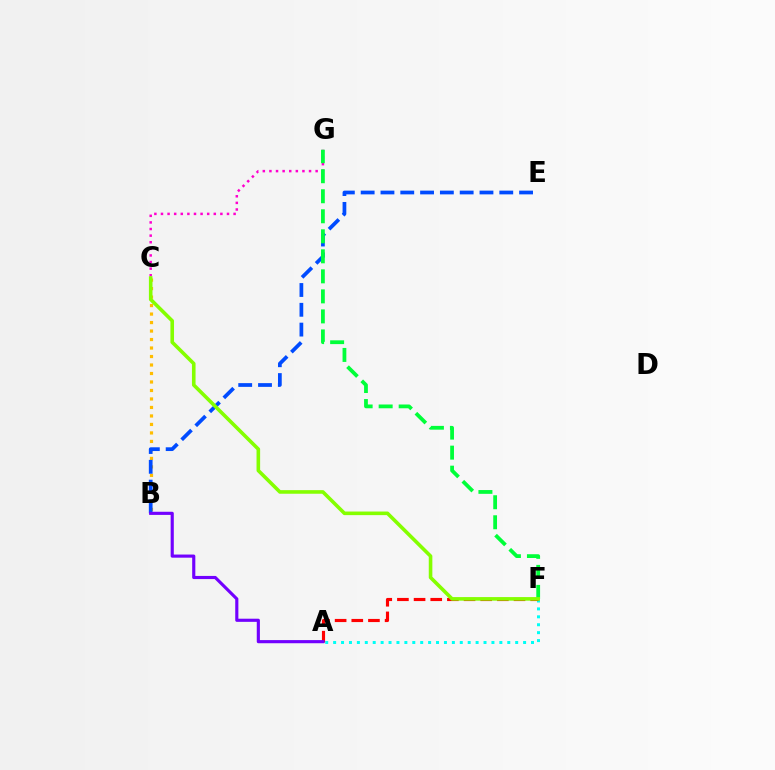{('B', 'C'): [{'color': '#ffbd00', 'line_style': 'dotted', 'thickness': 2.31}], ('A', 'F'): [{'color': '#00fff6', 'line_style': 'dotted', 'thickness': 2.15}, {'color': '#ff0000', 'line_style': 'dashed', 'thickness': 2.26}], ('B', 'E'): [{'color': '#004bff', 'line_style': 'dashed', 'thickness': 2.69}], ('C', 'G'): [{'color': '#ff00cf', 'line_style': 'dotted', 'thickness': 1.79}], ('F', 'G'): [{'color': '#00ff39', 'line_style': 'dashed', 'thickness': 2.72}], ('C', 'F'): [{'color': '#84ff00', 'line_style': 'solid', 'thickness': 2.59}], ('A', 'B'): [{'color': '#7200ff', 'line_style': 'solid', 'thickness': 2.26}]}